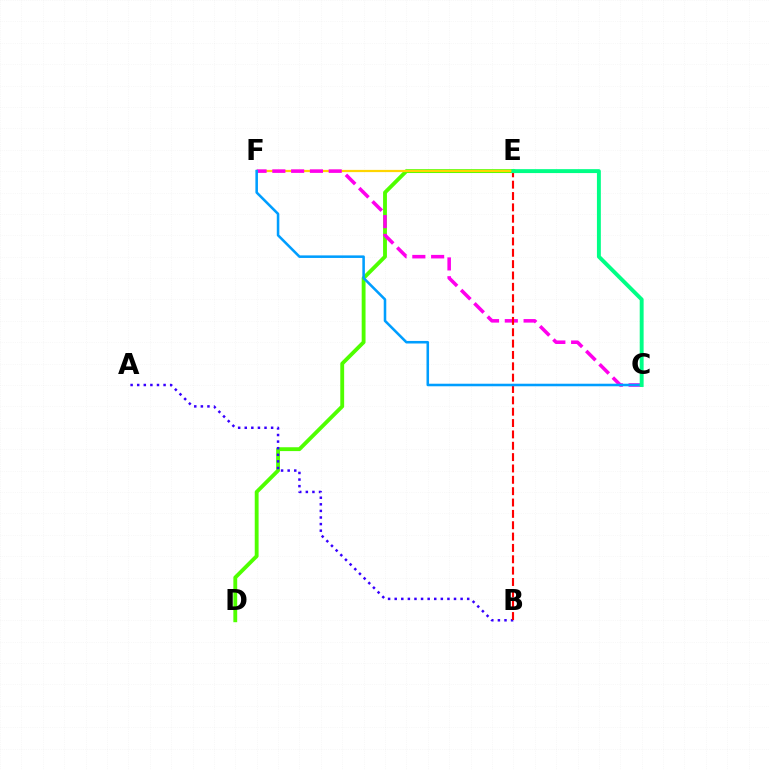{('D', 'E'): [{'color': '#4fff00', 'line_style': 'solid', 'thickness': 2.77}], ('E', 'F'): [{'color': '#ffd500', 'line_style': 'solid', 'thickness': 1.61}], ('A', 'B'): [{'color': '#3700ff', 'line_style': 'dotted', 'thickness': 1.79}], ('C', 'F'): [{'color': '#ff00ed', 'line_style': 'dashed', 'thickness': 2.55}, {'color': '#009eff', 'line_style': 'solid', 'thickness': 1.84}], ('B', 'E'): [{'color': '#ff0000', 'line_style': 'dashed', 'thickness': 1.54}], ('C', 'E'): [{'color': '#00ff86', 'line_style': 'solid', 'thickness': 2.82}]}